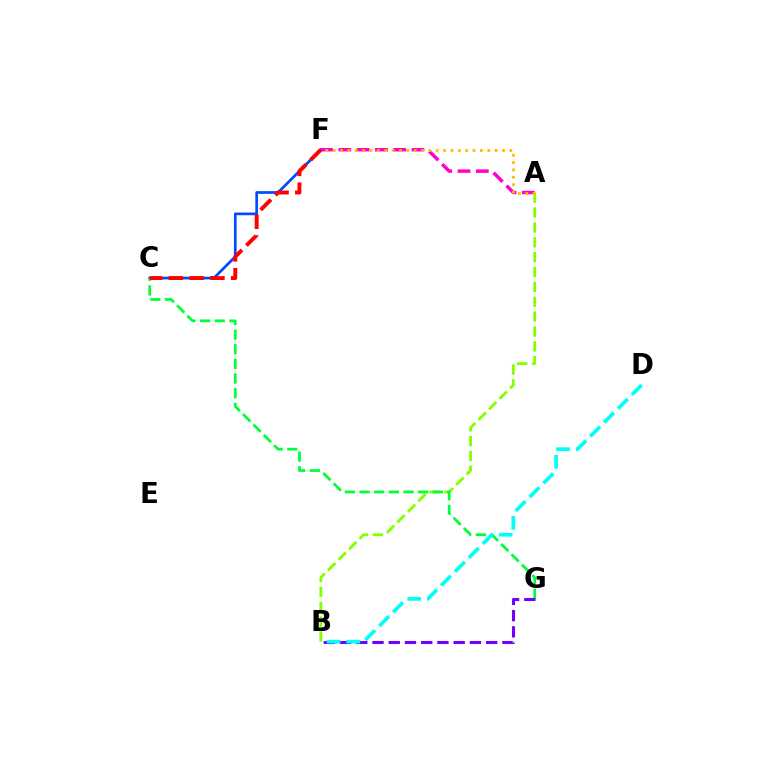{('C', 'F'): [{'color': '#004bff', 'line_style': 'solid', 'thickness': 1.96}, {'color': '#ff0000', 'line_style': 'dashed', 'thickness': 2.82}], ('A', 'B'): [{'color': '#84ff00', 'line_style': 'dashed', 'thickness': 2.02}], ('C', 'G'): [{'color': '#00ff39', 'line_style': 'dashed', 'thickness': 1.99}], ('A', 'F'): [{'color': '#ff00cf', 'line_style': 'dashed', 'thickness': 2.49}, {'color': '#ffbd00', 'line_style': 'dotted', 'thickness': 2.0}], ('B', 'G'): [{'color': '#7200ff', 'line_style': 'dashed', 'thickness': 2.21}], ('B', 'D'): [{'color': '#00fff6', 'line_style': 'dashed', 'thickness': 2.67}]}